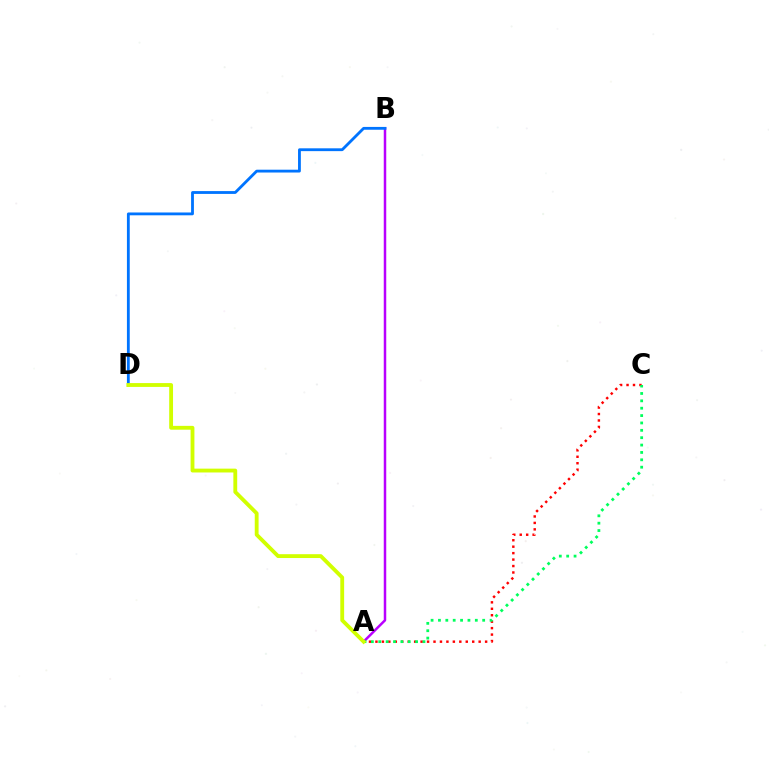{('A', 'B'): [{'color': '#b900ff', 'line_style': 'solid', 'thickness': 1.79}], ('A', 'C'): [{'color': '#ff0000', 'line_style': 'dotted', 'thickness': 1.75}, {'color': '#00ff5c', 'line_style': 'dotted', 'thickness': 2.0}], ('B', 'D'): [{'color': '#0074ff', 'line_style': 'solid', 'thickness': 2.03}], ('A', 'D'): [{'color': '#d1ff00', 'line_style': 'solid', 'thickness': 2.76}]}